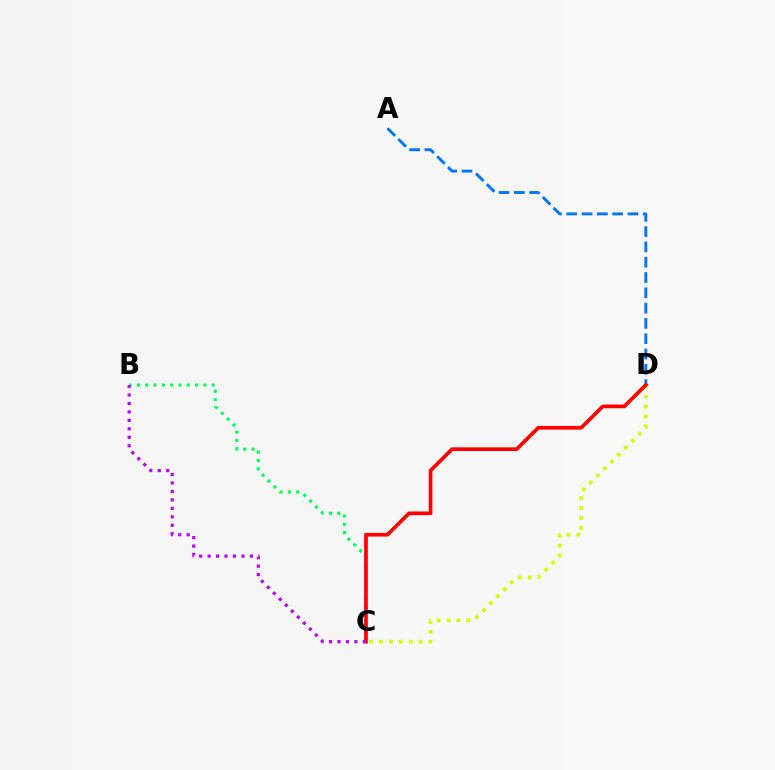{('C', 'D'): [{'color': '#d1ff00', 'line_style': 'dotted', 'thickness': 2.68}, {'color': '#ff0000', 'line_style': 'solid', 'thickness': 2.66}], ('B', 'C'): [{'color': '#00ff5c', 'line_style': 'dotted', 'thickness': 2.26}, {'color': '#b900ff', 'line_style': 'dotted', 'thickness': 2.3}], ('A', 'D'): [{'color': '#0074ff', 'line_style': 'dashed', 'thickness': 2.08}]}